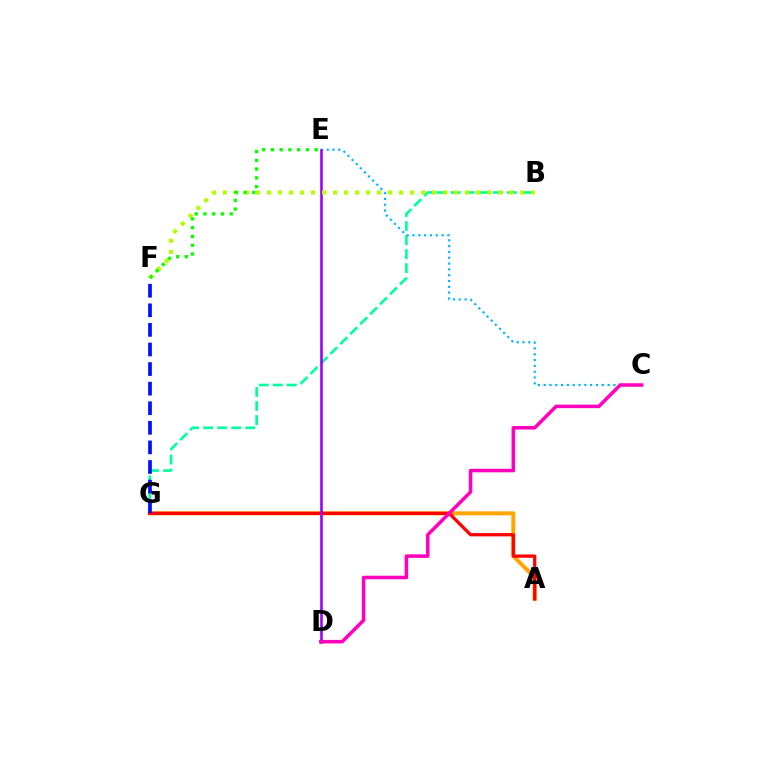{('B', 'G'): [{'color': '#00ff9d', 'line_style': 'dashed', 'thickness': 1.91}], ('C', 'E'): [{'color': '#00b5ff', 'line_style': 'dotted', 'thickness': 1.58}], ('A', 'G'): [{'color': '#ffa500', 'line_style': 'solid', 'thickness': 2.87}, {'color': '#ff0000', 'line_style': 'solid', 'thickness': 2.35}], ('D', 'E'): [{'color': '#9b00ff', 'line_style': 'solid', 'thickness': 1.88}], ('B', 'F'): [{'color': '#b3ff00', 'line_style': 'dotted', 'thickness': 2.99}], ('C', 'D'): [{'color': '#ff00bd', 'line_style': 'solid', 'thickness': 2.54}], ('F', 'G'): [{'color': '#0010ff', 'line_style': 'dashed', 'thickness': 2.66}], ('E', 'F'): [{'color': '#08ff00', 'line_style': 'dotted', 'thickness': 2.38}]}